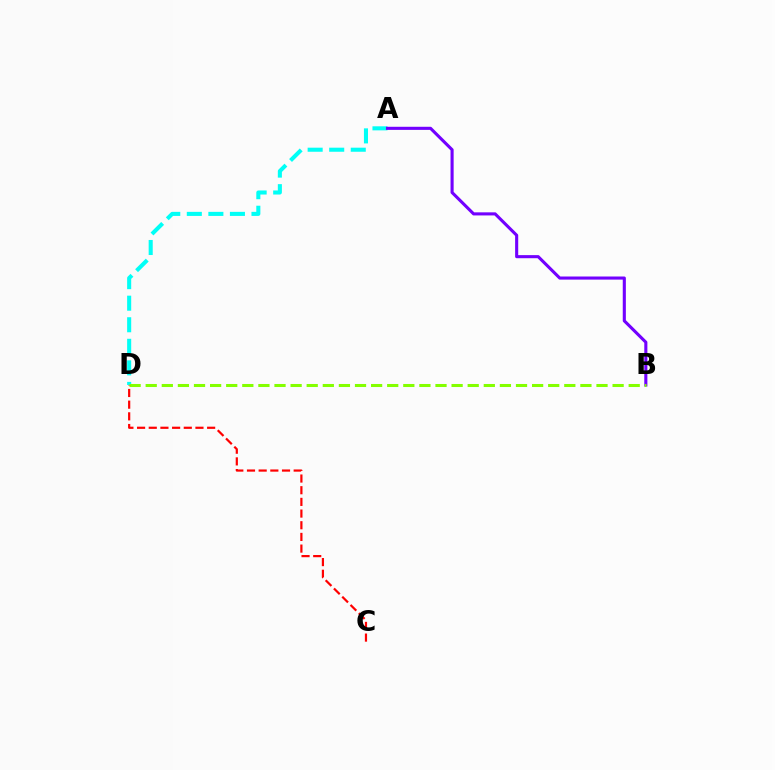{('A', 'D'): [{'color': '#00fff6', 'line_style': 'dashed', 'thickness': 2.93}], ('A', 'B'): [{'color': '#7200ff', 'line_style': 'solid', 'thickness': 2.23}], ('B', 'D'): [{'color': '#84ff00', 'line_style': 'dashed', 'thickness': 2.19}], ('C', 'D'): [{'color': '#ff0000', 'line_style': 'dashed', 'thickness': 1.59}]}